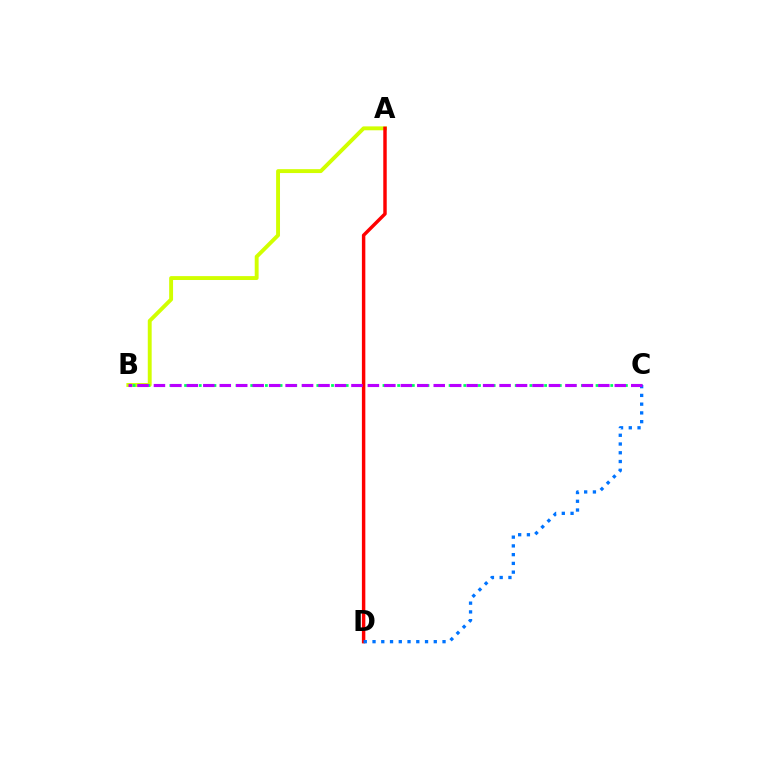{('A', 'B'): [{'color': '#d1ff00', 'line_style': 'solid', 'thickness': 2.8}], ('B', 'C'): [{'color': '#00ff5c', 'line_style': 'dotted', 'thickness': 2.0}, {'color': '#b900ff', 'line_style': 'dashed', 'thickness': 2.24}], ('A', 'D'): [{'color': '#ff0000', 'line_style': 'solid', 'thickness': 2.48}], ('C', 'D'): [{'color': '#0074ff', 'line_style': 'dotted', 'thickness': 2.38}]}